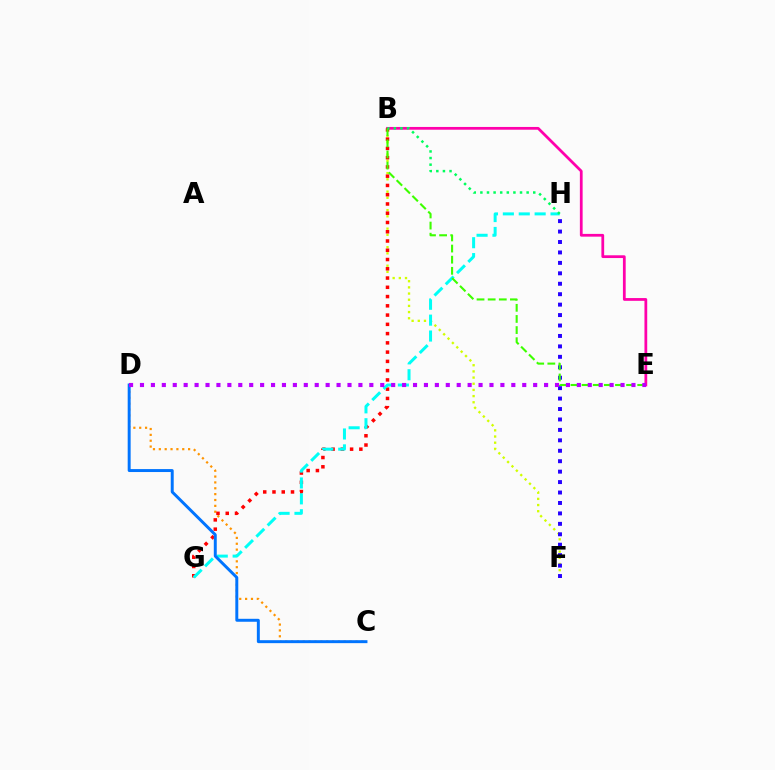{('B', 'F'): [{'color': '#d1ff00', 'line_style': 'dotted', 'thickness': 1.68}], ('B', 'E'): [{'color': '#ff00ac', 'line_style': 'solid', 'thickness': 1.99}, {'color': '#3dff00', 'line_style': 'dashed', 'thickness': 1.51}], ('C', 'D'): [{'color': '#ff9400', 'line_style': 'dotted', 'thickness': 1.59}, {'color': '#0074ff', 'line_style': 'solid', 'thickness': 2.13}], ('B', 'G'): [{'color': '#ff0000', 'line_style': 'dotted', 'thickness': 2.52}], ('G', 'H'): [{'color': '#00fff6', 'line_style': 'dashed', 'thickness': 2.16}], ('F', 'H'): [{'color': '#2500ff', 'line_style': 'dotted', 'thickness': 2.84}], ('B', 'H'): [{'color': '#00ff5c', 'line_style': 'dotted', 'thickness': 1.8}], ('D', 'E'): [{'color': '#b900ff', 'line_style': 'dotted', 'thickness': 2.97}]}